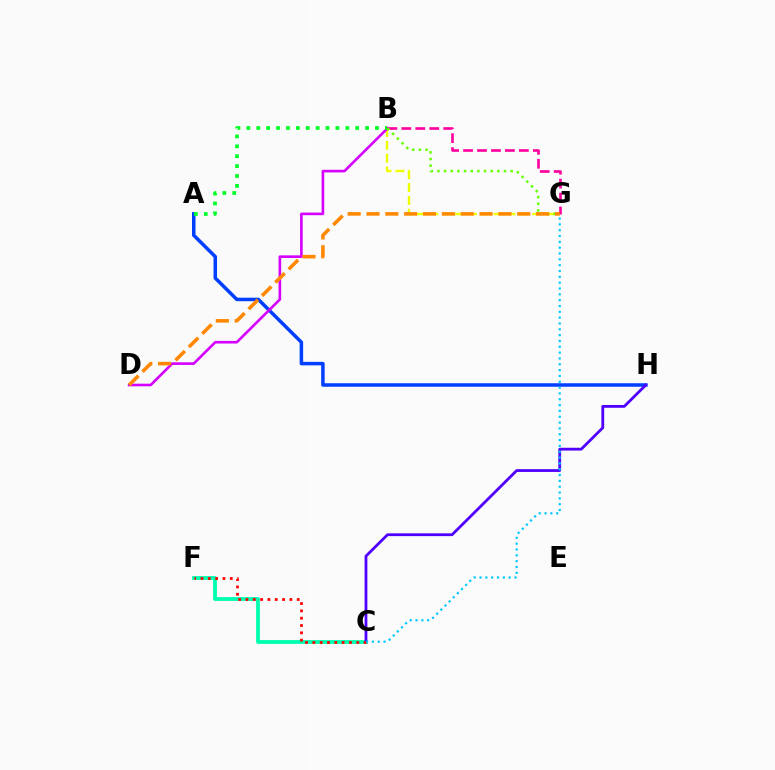{('B', 'G'): [{'color': '#eeff00', 'line_style': 'dashed', 'thickness': 1.75}, {'color': '#ff00a0', 'line_style': 'dashed', 'thickness': 1.9}, {'color': '#66ff00', 'line_style': 'dotted', 'thickness': 1.81}], ('C', 'F'): [{'color': '#00ffaf', 'line_style': 'solid', 'thickness': 2.74}, {'color': '#ff0000', 'line_style': 'dotted', 'thickness': 1.99}], ('A', 'H'): [{'color': '#003fff', 'line_style': 'solid', 'thickness': 2.52}], ('B', 'D'): [{'color': '#d600ff', 'line_style': 'solid', 'thickness': 1.89}], ('C', 'H'): [{'color': '#4f00ff', 'line_style': 'solid', 'thickness': 2.01}], ('C', 'G'): [{'color': '#00c7ff', 'line_style': 'dotted', 'thickness': 1.58}], ('A', 'B'): [{'color': '#00ff27', 'line_style': 'dotted', 'thickness': 2.69}], ('D', 'G'): [{'color': '#ff8800', 'line_style': 'dashed', 'thickness': 2.56}]}